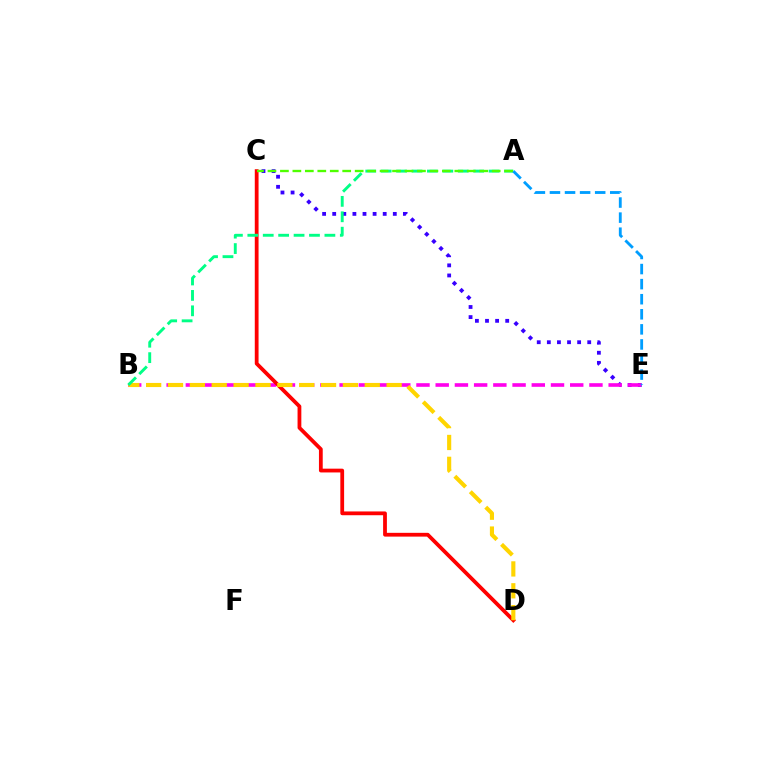{('C', 'E'): [{'color': '#3700ff', 'line_style': 'dotted', 'thickness': 2.74}], ('B', 'E'): [{'color': '#ff00ed', 'line_style': 'dashed', 'thickness': 2.61}], ('C', 'D'): [{'color': '#ff0000', 'line_style': 'solid', 'thickness': 2.72}], ('B', 'D'): [{'color': '#ffd500', 'line_style': 'dashed', 'thickness': 2.97}], ('A', 'B'): [{'color': '#00ff86', 'line_style': 'dashed', 'thickness': 2.09}], ('A', 'C'): [{'color': '#4fff00', 'line_style': 'dashed', 'thickness': 1.69}], ('A', 'E'): [{'color': '#009eff', 'line_style': 'dashed', 'thickness': 2.05}]}